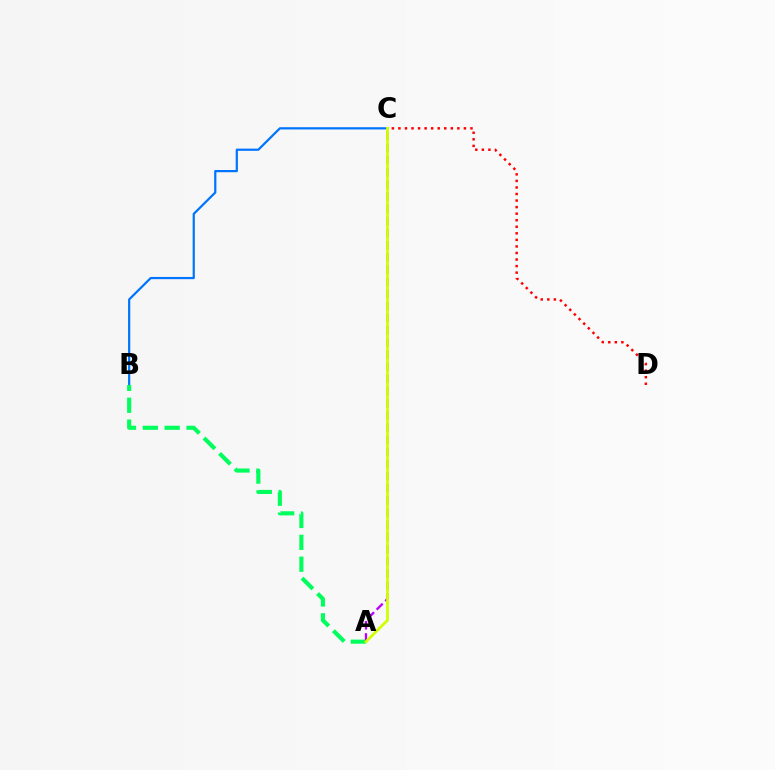{('B', 'C'): [{'color': '#0074ff', 'line_style': 'solid', 'thickness': 1.59}], ('A', 'B'): [{'color': '#00ff5c', 'line_style': 'dashed', 'thickness': 2.97}], ('A', 'C'): [{'color': '#b900ff', 'line_style': 'dashed', 'thickness': 1.65}, {'color': '#d1ff00', 'line_style': 'solid', 'thickness': 2.01}], ('C', 'D'): [{'color': '#ff0000', 'line_style': 'dotted', 'thickness': 1.78}]}